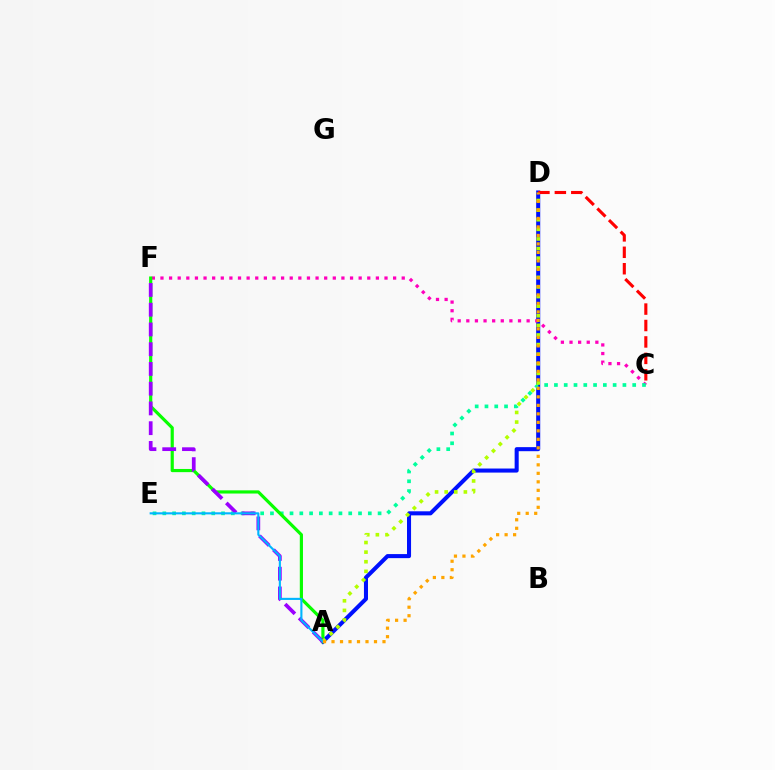{('A', 'D'): [{'color': '#0010ff', 'line_style': 'solid', 'thickness': 2.92}, {'color': '#b3ff00', 'line_style': 'dotted', 'thickness': 2.61}, {'color': '#ffa500', 'line_style': 'dotted', 'thickness': 2.31}], ('C', 'F'): [{'color': '#ff00bd', 'line_style': 'dotted', 'thickness': 2.34}], ('C', 'E'): [{'color': '#00ff9d', 'line_style': 'dotted', 'thickness': 2.66}], ('A', 'F'): [{'color': '#08ff00', 'line_style': 'solid', 'thickness': 2.29}, {'color': '#9b00ff', 'line_style': 'dashed', 'thickness': 2.68}], ('A', 'E'): [{'color': '#00b5ff', 'line_style': 'solid', 'thickness': 1.52}], ('C', 'D'): [{'color': '#ff0000', 'line_style': 'dashed', 'thickness': 2.23}]}